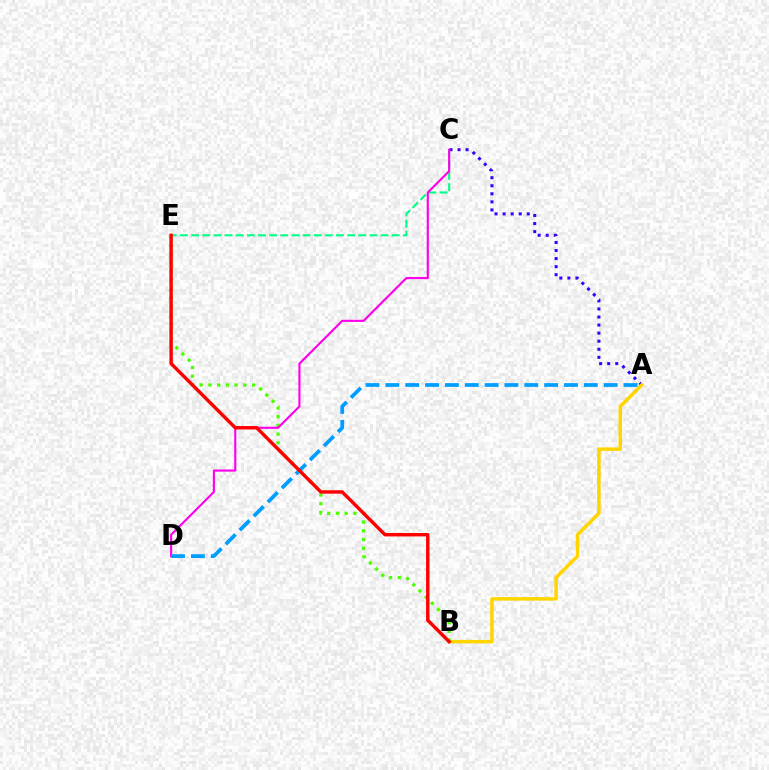{('A', 'C'): [{'color': '#3700ff', 'line_style': 'dotted', 'thickness': 2.19}], ('A', 'B'): [{'color': '#ffd500', 'line_style': 'solid', 'thickness': 2.52}], ('B', 'E'): [{'color': '#4fff00', 'line_style': 'dotted', 'thickness': 2.37}, {'color': '#ff0000', 'line_style': 'solid', 'thickness': 2.46}], ('C', 'E'): [{'color': '#00ff86', 'line_style': 'dashed', 'thickness': 1.51}], ('C', 'D'): [{'color': '#ff00ed', 'line_style': 'solid', 'thickness': 1.55}], ('A', 'D'): [{'color': '#009eff', 'line_style': 'dashed', 'thickness': 2.7}]}